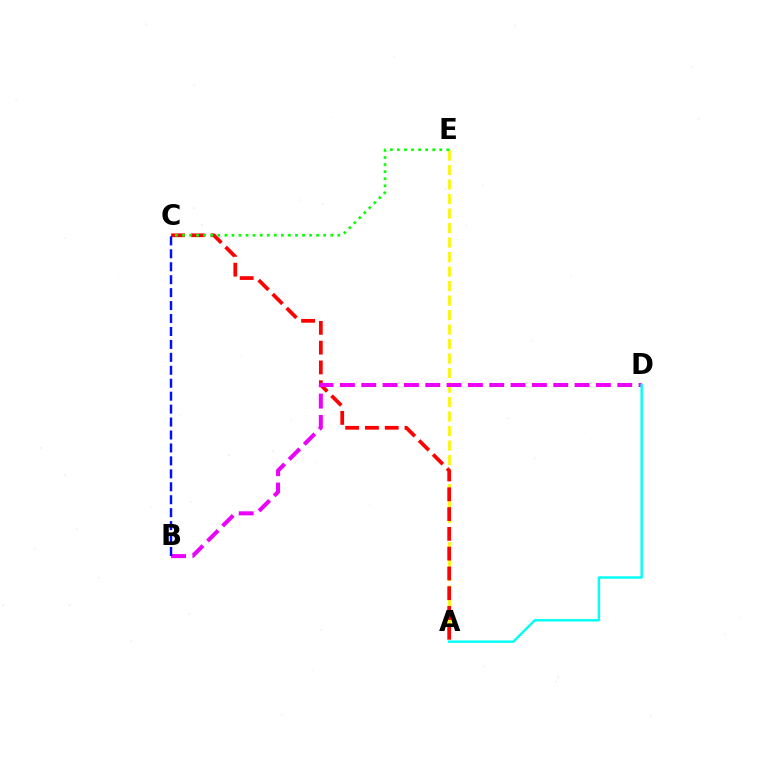{('A', 'E'): [{'color': '#fcf500', 'line_style': 'dashed', 'thickness': 1.97}], ('A', 'C'): [{'color': '#ff0000', 'line_style': 'dashed', 'thickness': 2.69}], ('C', 'E'): [{'color': '#08ff00', 'line_style': 'dotted', 'thickness': 1.92}], ('B', 'D'): [{'color': '#ee00ff', 'line_style': 'dashed', 'thickness': 2.9}], ('A', 'D'): [{'color': '#00fff6', 'line_style': 'solid', 'thickness': 1.74}], ('B', 'C'): [{'color': '#0010ff', 'line_style': 'dashed', 'thickness': 1.76}]}